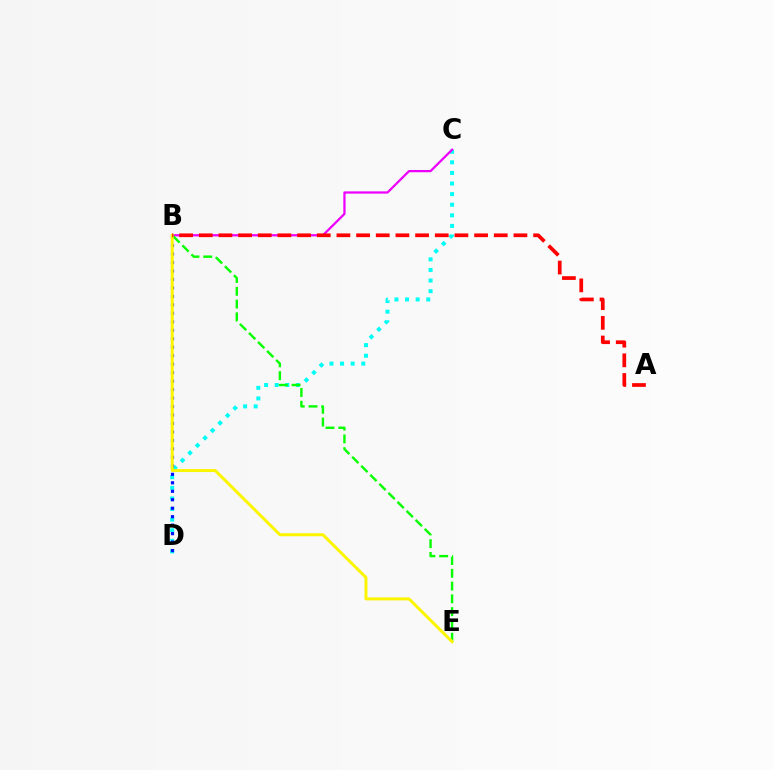{('C', 'D'): [{'color': '#00fff6', 'line_style': 'dotted', 'thickness': 2.88}], ('B', 'C'): [{'color': '#ee00ff', 'line_style': 'solid', 'thickness': 1.62}], ('B', 'D'): [{'color': '#0010ff', 'line_style': 'dotted', 'thickness': 2.3}], ('B', 'E'): [{'color': '#08ff00', 'line_style': 'dashed', 'thickness': 1.74}, {'color': '#fcf500', 'line_style': 'solid', 'thickness': 2.14}], ('A', 'B'): [{'color': '#ff0000', 'line_style': 'dashed', 'thickness': 2.67}]}